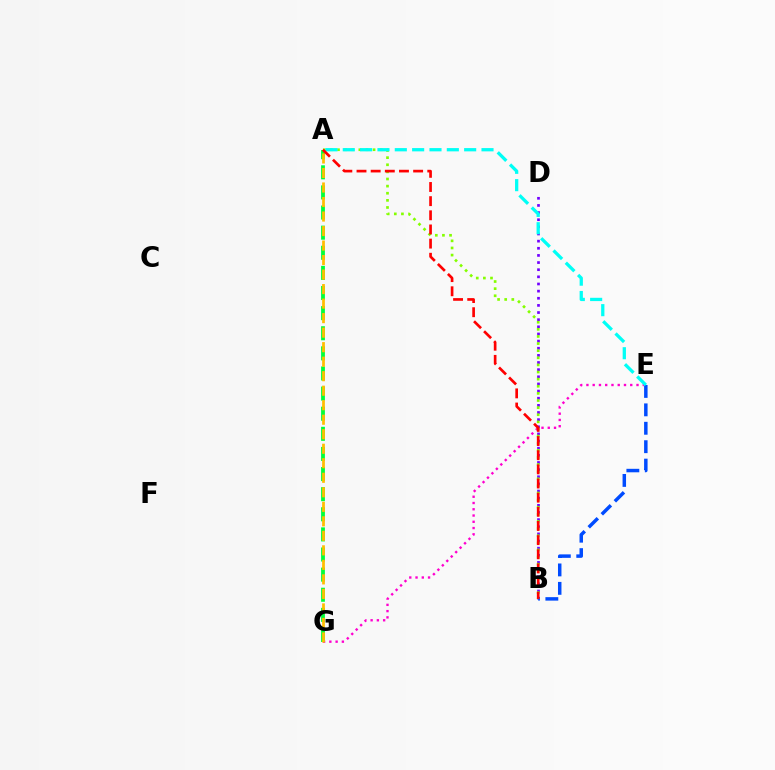{('B', 'D'): [{'color': '#7200ff', 'line_style': 'dotted', 'thickness': 1.94}], ('E', 'G'): [{'color': '#ff00cf', 'line_style': 'dotted', 'thickness': 1.7}], ('B', 'E'): [{'color': '#004bff', 'line_style': 'dashed', 'thickness': 2.5}], ('A', 'B'): [{'color': '#84ff00', 'line_style': 'dotted', 'thickness': 1.93}, {'color': '#ff0000', 'line_style': 'dashed', 'thickness': 1.92}], ('A', 'E'): [{'color': '#00fff6', 'line_style': 'dashed', 'thickness': 2.36}], ('A', 'G'): [{'color': '#00ff39', 'line_style': 'dashed', 'thickness': 2.73}, {'color': '#ffbd00', 'line_style': 'dashed', 'thickness': 1.97}]}